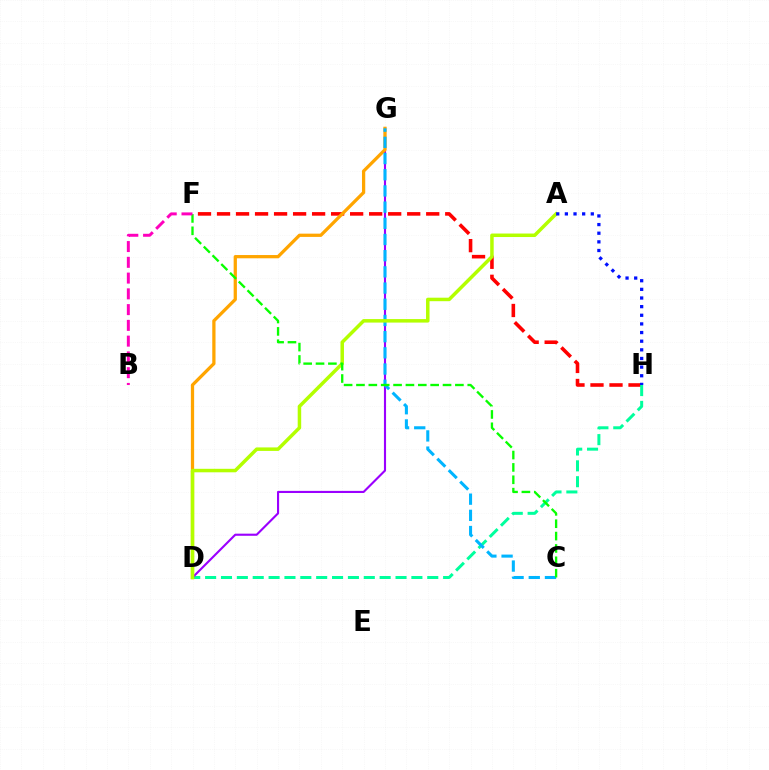{('F', 'H'): [{'color': '#ff0000', 'line_style': 'dashed', 'thickness': 2.58}], ('D', 'H'): [{'color': '#00ff9d', 'line_style': 'dashed', 'thickness': 2.16}], ('D', 'G'): [{'color': '#9b00ff', 'line_style': 'solid', 'thickness': 1.53}, {'color': '#ffa500', 'line_style': 'solid', 'thickness': 2.35}], ('C', 'G'): [{'color': '#00b5ff', 'line_style': 'dashed', 'thickness': 2.2}], ('A', 'D'): [{'color': '#b3ff00', 'line_style': 'solid', 'thickness': 2.52}], ('A', 'H'): [{'color': '#0010ff', 'line_style': 'dotted', 'thickness': 2.35}], ('C', 'F'): [{'color': '#08ff00', 'line_style': 'dashed', 'thickness': 1.68}], ('B', 'F'): [{'color': '#ff00bd', 'line_style': 'dashed', 'thickness': 2.14}]}